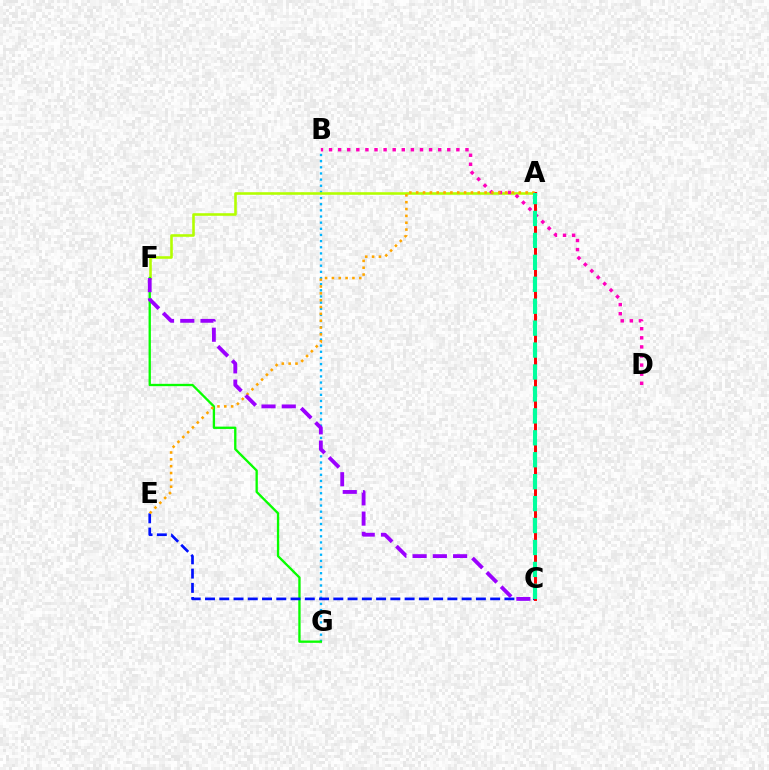{('B', 'G'): [{'color': '#00b5ff', 'line_style': 'dotted', 'thickness': 1.67}], ('A', 'F'): [{'color': '#b3ff00', 'line_style': 'solid', 'thickness': 1.86}], ('F', 'G'): [{'color': '#08ff00', 'line_style': 'solid', 'thickness': 1.67}], ('C', 'E'): [{'color': '#0010ff', 'line_style': 'dashed', 'thickness': 1.94}], ('A', 'C'): [{'color': '#ff0000', 'line_style': 'solid', 'thickness': 2.13}, {'color': '#00ff9d', 'line_style': 'dashed', 'thickness': 2.98}], ('B', 'D'): [{'color': '#ff00bd', 'line_style': 'dotted', 'thickness': 2.47}], ('A', 'E'): [{'color': '#ffa500', 'line_style': 'dotted', 'thickness': 1.86}], ('C', 'F'): [{'color': '#9b00ff', 'line_style': 'dashed', 'thickness': 2.75}]}